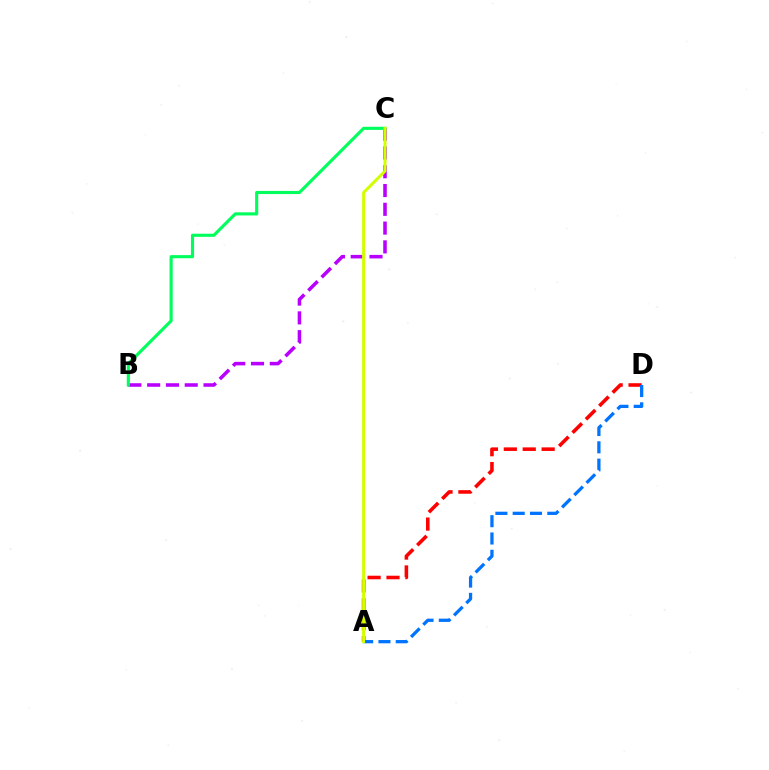{('A', 'D'): [{'color': '#ff0000', 'line_style': 'dashed', 'thickness': 2.57}, {'color': '#0074ff', 'line_style': 'dashed', 'thickness': 2.35}], ('B', 'C'): [{'color': '#b900ff', 'line_style': 'dashed', 'thickness': 2.55}, {'color': '#00ff5c', 'line_style': 'solid', 'thickness': 2.25}], ('A', 'C'): [{'color': '#d1ff00', 'line_style': 'solid', 'thickness': 2.16}]}